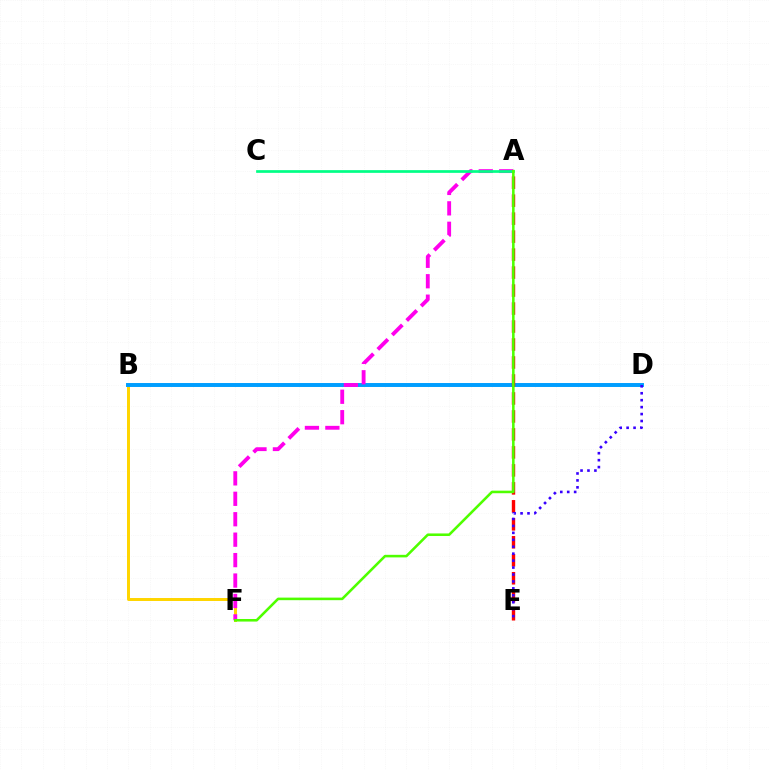{('B', 'F'): [{'color': '#ffd500', 'line_style': 'solid', 'thickness': 2.14}], ('B', 'D'): [{'color': '#009eff', 'line_style': 'solid', 'thickness': 2.84}], ('A', 'E'): [{'color': '#ff0000', 'line_style': 'dashed', 'thickness': 2.44}], ('A', 'F'): [{'color': '#ff00ed', 'line_style': 'dashed', 'thickness': 2.78}, {'color': '#4fff00', 'line_style': 'solid', 'thickness': 1.85}], ('D', 'E'): [{'color': '#3700ff', 'line_style': 'dotted', 'thickness': 1.89}], ('A', 'C'): [{'color': '#00ff86', 'line_style': 'solid', 'thickness': 1.95}]}